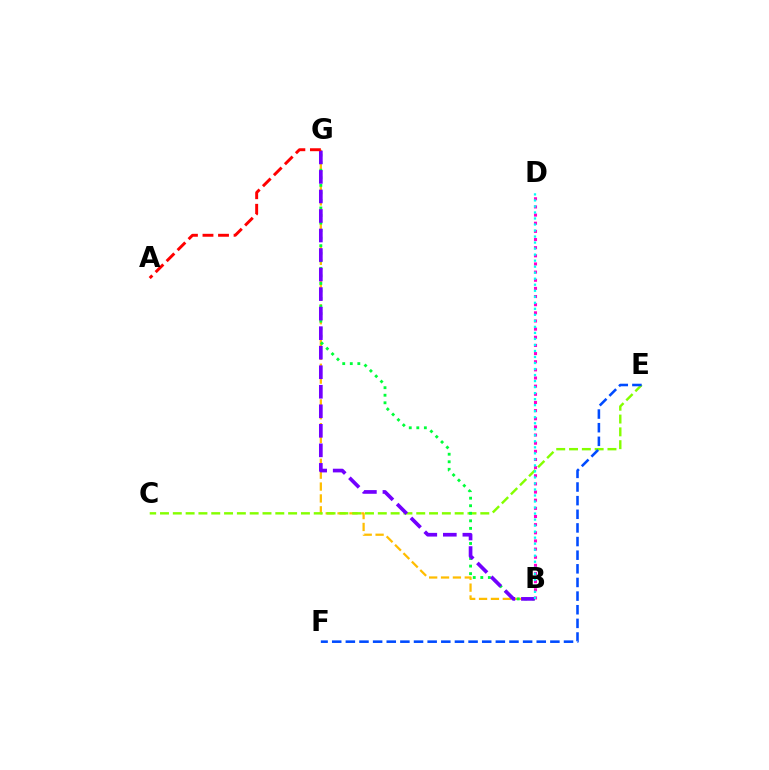{('B', 'G'): [{'color': '#ffbd00', 'line_style': 'dashed', 'thickness': 1.61}, {'color': '#00ff39', 'line_style': 'dotted', 'thickness': 2.05}, {'color': '#7200ff', 'line_style': 'dashed', 'thickness': 2.65}], ('B', 'D'): [{'color': '#ff00cf', 'line_style': 'dotted', 'thickness': 2.21}, {'color': '#00fff6', 'line_style': 'dotted', 'thickness': 1.64}], ('C', 'E'): [{'color': '#84ff00', 'line_style': 'dashed', 'thickness': 1.74}], ('E', 'F'): [{'color': '#004bff', 'line_style': 'dashed', 'thickness': 1.85}], ('A', 'G'): [{'color': '#ff0000', 'line_style': 'dashed', 'thickness': 2.11}]}